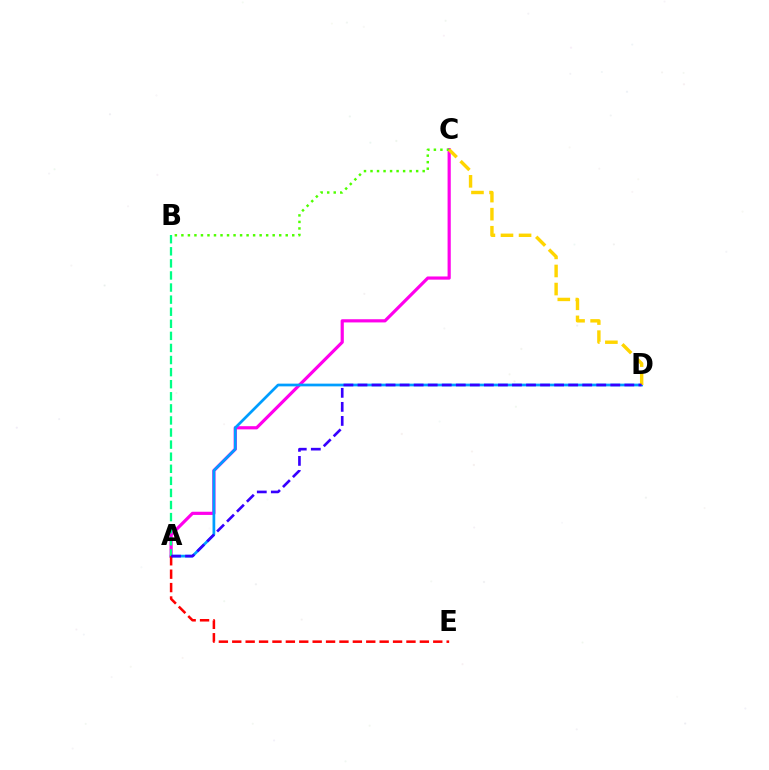{('A', 'C'): [{'color': '#ff00ed', 'line_style': 'solid', 'thickness': 2.29}], ('A', 'D'): [{'color': '#009eff', 'line_style': 'solid', 'thickness': 1.96}, {'color': '#3700ff', 'line_style': 'dashed', 'thickness': 1.91}], ('B', 'C'): [{'color': '#4fff00', 'line_style': 'dotted', 'thickness': 1.77}], ('A', 'B'): [{'color': '#00ff86', 'line_style': 'dashed', 'thickness': 1.64}], ('A', 'E'): [{'color': '#ff0000', 'line_style': 'dashed', 'thickness': 1.82}], ('C', 'D'): [{'color': '#ffd500', 'line_style': 'dashed', 'thickness': 2.46}]}